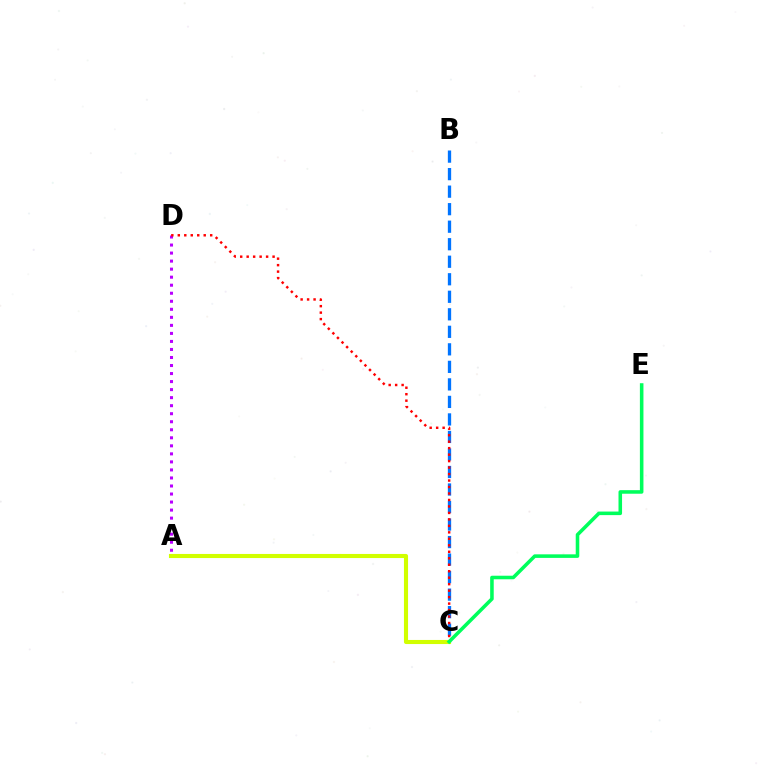{('B', 'C'): [{'color': '#0074ff', 'line_style': 'dashed', 'thickness': 2.38}], ('A', 'D'): [{'color': '#b900ff', 'line_style': 'dotted', 'thickness': 2.18}], ('C', 'D'): [{'color': '#ff0000', 'line_style': 'dotted', 'thickness': 1.76}], ('A', 'C'): [{'color': '#d1ff00', 'line_style': 'solid', 'thickness': 2.95}], ('C', 'E'): [{'color': '#00ff5c', 'line_style': 'solid', 'thickness': 2.56}]}